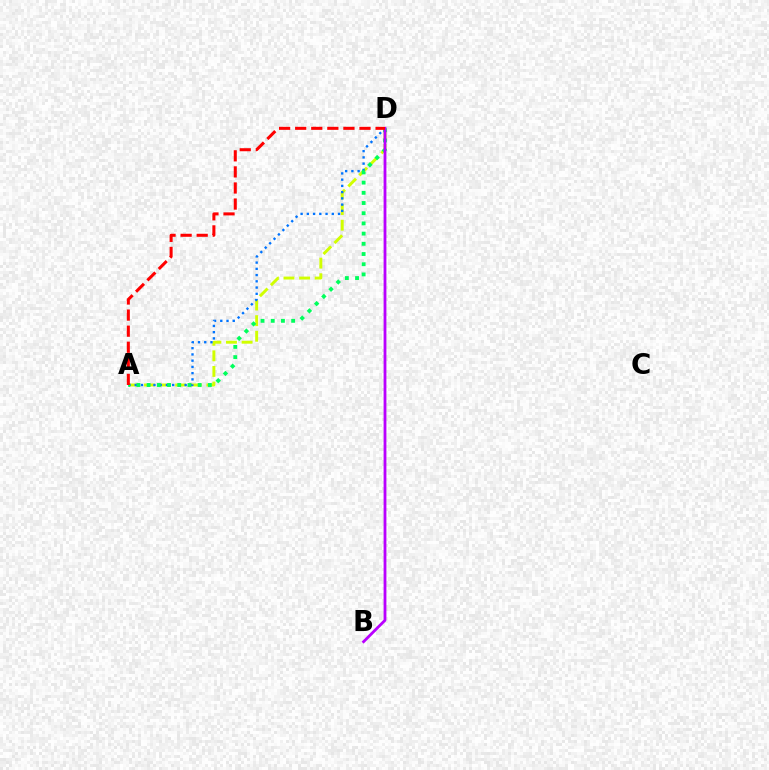{('A', 'D'): [{'color': '#d1ff00', 'line_style': 'dashed', 'thickness': 2.12}, {'color': '#0074ff', 'line_style': 'dotted', 'thickness': 1.69}, {'color': '#00ff5c', 'line_style': 'dotted', 'thickness': 2.77}, {'color': '#ff0000', 'line_style': 'dashed', 'thickness': 2.18}], ('B', 'D'): [{'color': '#b900ff', 'line_style': 'solid', 'thickness': 2.02}]}